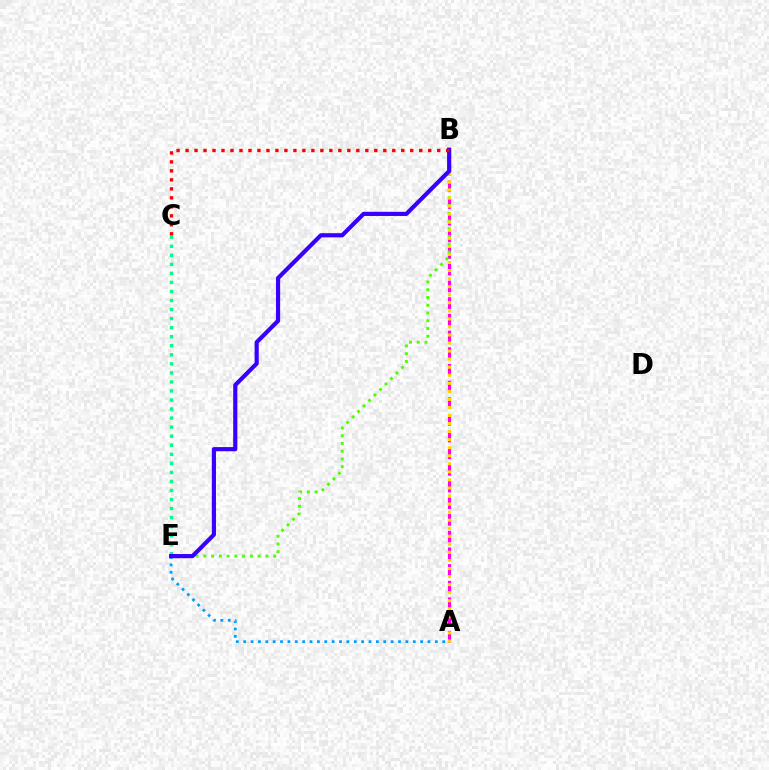{('A', 'B'): [{'color': '#ff00ed', 'line_style': 'dashed', 'thickness': 2.27}, {'color': '#ffd500', 'line_style': 'dotted', 'thickness': 2.19}], ('B', 'E'): [{'color': '#4fff00', 'line_style': 'dotted', 'thickness': 2.11}, {'color': '#3700ff', 'line_style': 'solid', 'thickness': 2.99}], ('A', 'E'): [{'color': '#009eff', 'line_style': 'dotted', 'thickness': 2.0}], ('C', 'E'): [{'color': '#00ff86', 'line_style': 'dotted', 'thickness': 2.46}], ('B', 'C'): [{'color': '#ff0000', 'line_style': 'dotted', 'thickness': 2.44}]}